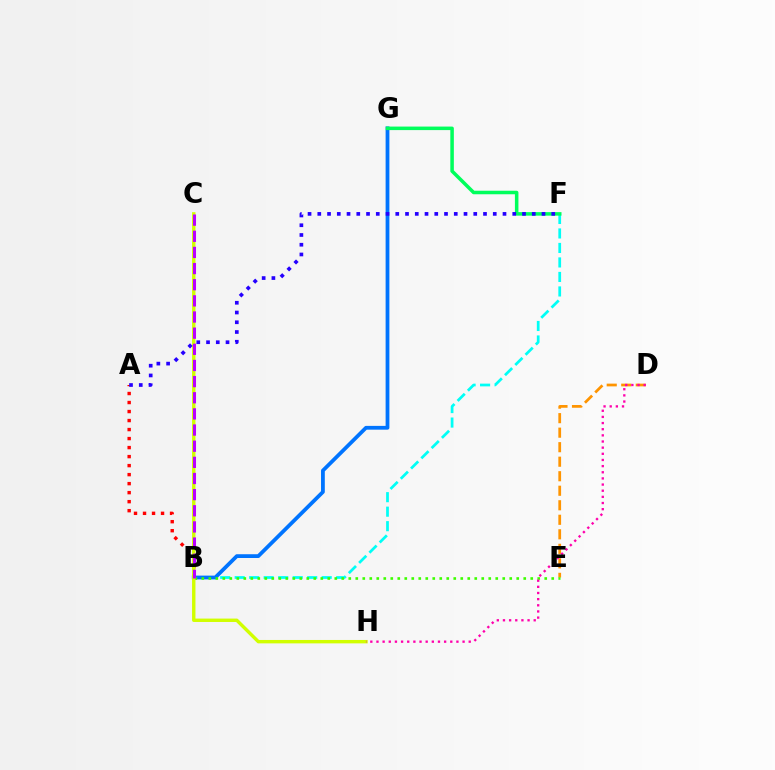{('B', 'F'): [{'color': '#00fff6', 'line_style': 'dashed', 'thickness': 1.97}], ('D', 'E'): [{'color': '#ff9400', 'line_style': 'dashed', 'thickness': 1.97}], ('B', 'G'): [{'color': '#0074ff', 'line_style': 'solid', 'thickness': 2.72}], ('A', 'B'): [{'color': '#ff0000', 'line_style': 'dotted', 'thickness': 2.45}], ('B', 'E'): [{'color': '#3dff00', 'line_style': 'dotted', 'thickness': 1.9}], ('C', 'H'): [{'color': '#d1ff00', 'line_style': 'solid', 'thickness': 2.45}], ('F', 'G'): [{'color': '#00ff5c', 'line_style': 'solid', 'thickness': 2.54}], ('A', 'F'): [{'color': '#2500ff', 'line_style': 'dotted', 'thickness': 2.65}], ('D', 'H'): [{'color': '#ff00ac', 'line_style': 'dotted', 'thickness': 1.67}], ('B', 'C'): [{'color': '#b900ff', 'line_style': 'dashed', 'thickness': 2.19}]}